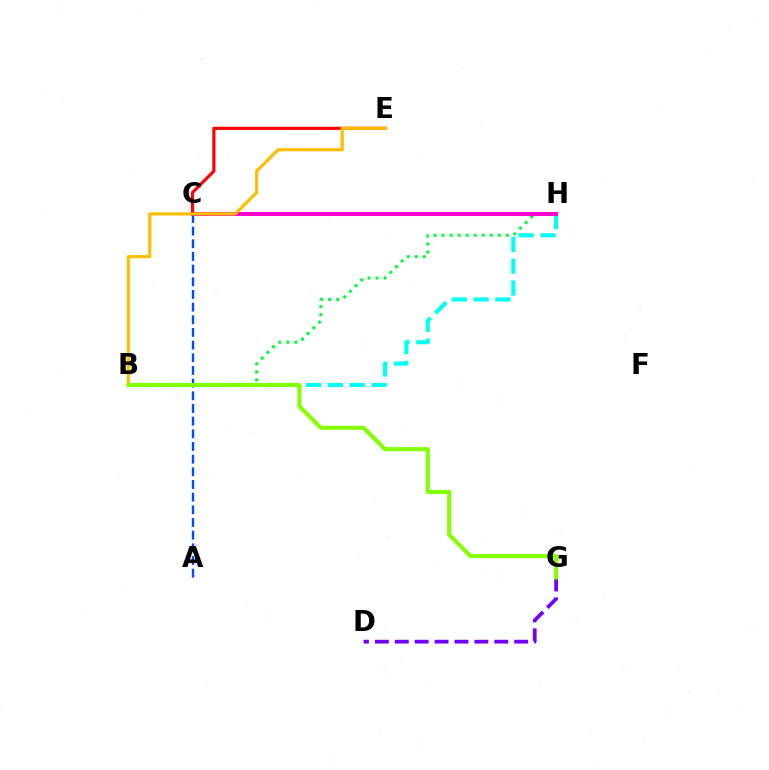{('B', 'H'): [{'color': '#00ff39', 'line_style': 'dotted', 'thickness': 2.18}, {'color': '#00fff6', 'line_style': 'dashed', 'thickness': 2.97}], ('D', 'G'): [{'color': '#7200ff', 'line_style': 'dashed', 'thickness': 2.7}], ('C', 'H'): [{'color': '#ff00cf', 'line_style': 'solid', 'thickness': 2.91}], ('A', 'C'): [{'color': '#004bff', 'line_style': 'dashed', 'thickness': 1.72}], ('C', 'E'): [{'color': '#ff0000', 'line_style': 'solid', 'thickness': 2.28}], ('B', 'E'): [{'color': '#ffbd00', 'line_style': 'solid', 'thickness': 2.28}], ('B', 'G'): [{'color': '#84ff00', 'line_style': 'solid', 'thickness': 2.95}]}